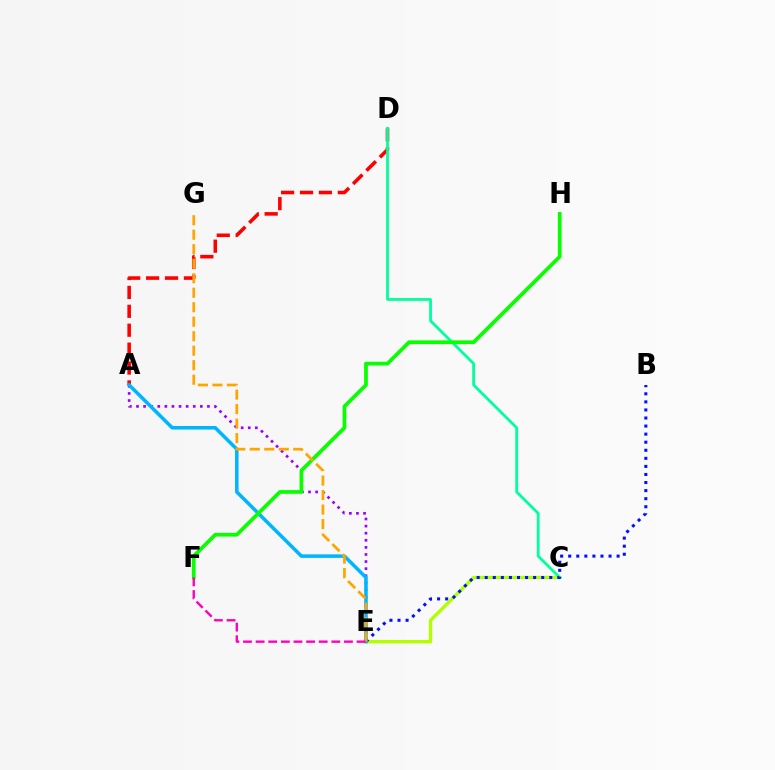{('C', 'E'): [{'color': '#b3ff00', 'line_style': 'solid', 'thickness': 2.42}], ('A', 'D'): [{'color': '#ff0000', 'line_style': 'dashed', 'thickness': 2.57}], ('C', 'D'): [{'color': '#00ff9d', 'line_style': 'solid', 'thickness': 2.0}], ('A', 'E'): [{'color': '#9b00ff', 'line_style': 'dotted', 'thickness': 1.93}, {'color': '#00b5ff', 'line_style': 'solid', 'thickness': 2.54}], ('B', 'E'): [{'color': '#0010ff', 'line_style': 'dotted', 'thickness': 2.19}], ('F', 'H'): [{'color': '#08ff00', 'line_style': 'solid', 'thickness': 2.67}], ('E', 'G'): [{'color': '#ffa500', 'line_style': 'dashed', 'thickness': 1.97}], ('E', 'F'): [{'color': '#ff00bd', 'line_style': 'dashed', 'thickness': 1.71}]}